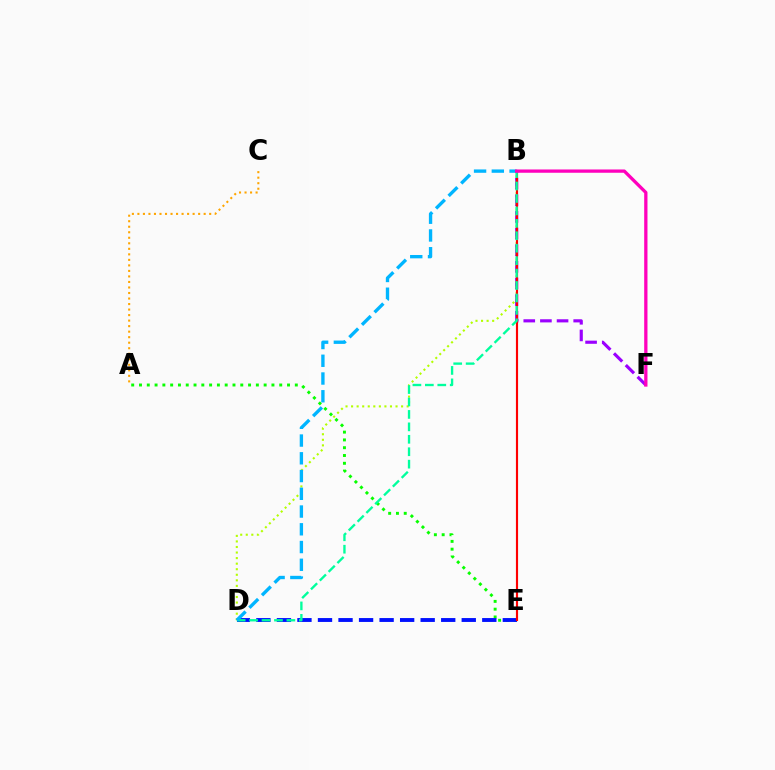{('A', 'E'): [{'color': '#08ff00', 'line_style': 'dotted', 'thickness': 2.12}], ('B', 'F'): [{'color': '#9b00ff', 'line_style': 'dashed', 'thickness': 2.26}, {'color': '#ff00bd', 'line_style': 'solid', 'thickness': 2.36}], ('B', 'D'): [{'color': '#b3ff00', 'line_style': 'dotted', 'thickness': 1.51}, {'color': '#00ff9d', 'line_style': 'dashed', 'thickness': 1.69}, {'color': '#00b5ff', 'line_style': 'dashed', 'thickness': 2.41}], ('A', 'C'): [{'color': '#ffa500', 'line_style': 'dotted', 'thickness': 1.5}], ('D', 'E'): [{'color': '#0010ff', 'line_style': 'dashed', 'thickness': 2.79}], ('B', 'E'): [{'color': '#ff0000', 'line_style': 'solid', 'thickness': 1.55}]}